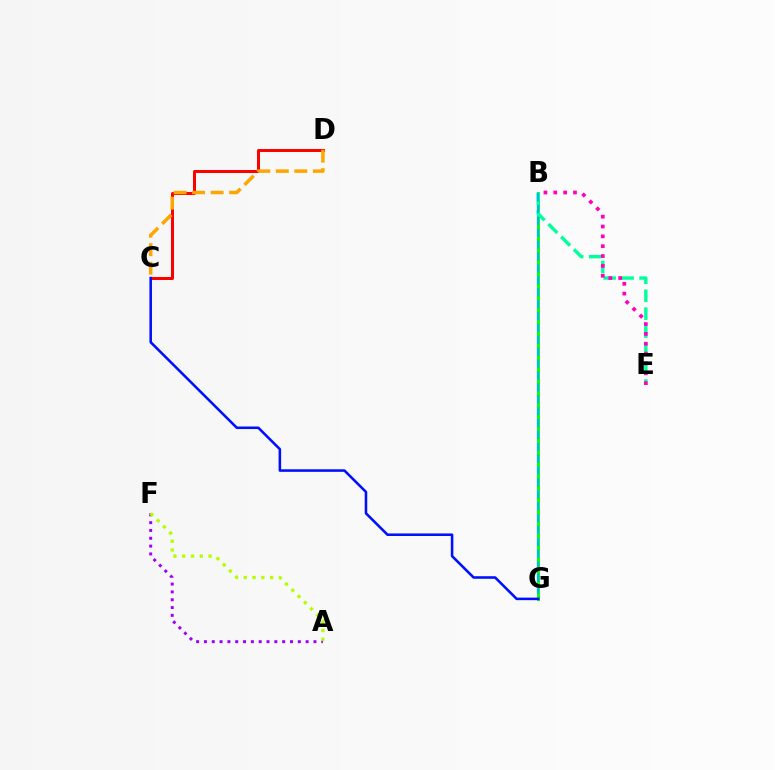{('B', 'G'): [{'color': '#08ff00', 'line_style': 'solid', 'thickness': 2.13}, {'color': '#00b5ff', 'line_style': 'dashed', 'thickness': 1.61}], ('C', 'D'): [{'color': '#ff0000', 'line_style': 'solid', 'thickness': 2.15}, {'color': '#ffa500', 'line_style': 'dashed', 'thickness': 2.51}], ('B', 'E'): [{'color': '#00ff9d', 'line_style': 'dashed', 'thickness': 2.44}, {'color': '#ff00bd', 'line_style': 'dotted', 'thickness': 2.68}], ('A', 'F'): [{'color': '#9b00ff', 'line_style': 'dotted', 'thickness': 2.13}, {'color': '#b3ff00', 'line_style': 'dotted', 'thickness': 2.39}], ('C', 'G'): [{'color': '#0010ff', 'line_style': 'solid', 'thickness': 1.84}]}